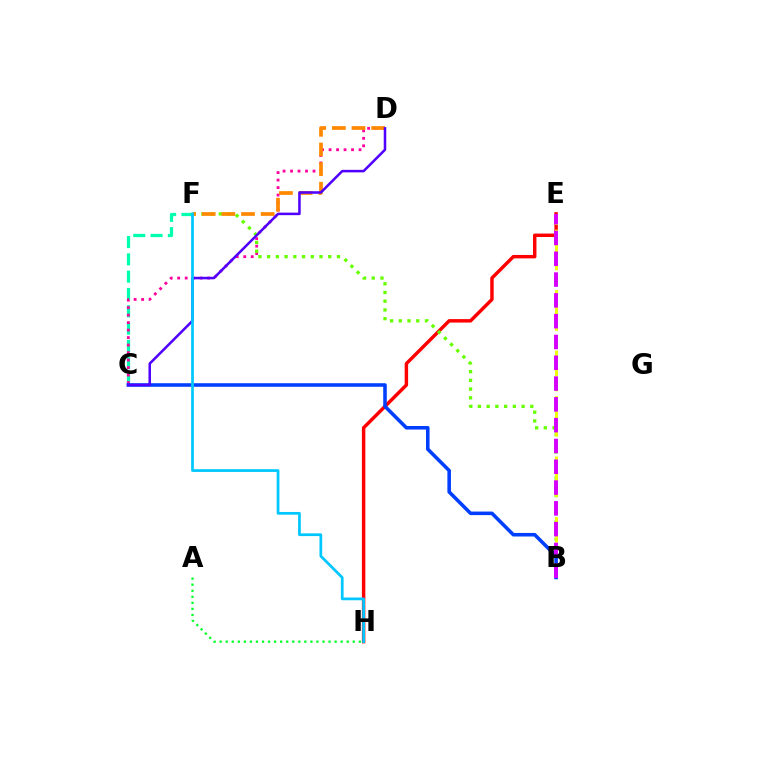{('C', 'F'): [{'color': '#00ffaf', 'line_style': 'dashed', 'thickness': 2.35}], ('E', 'H'): [{'color': '#ff0000', 'line_style': 'solid', 'thickness': 2.49}], ('C', 'D'): [{'color': '#ff00a0', 'line_style': 'dotted', 'thickness': 2.04}, {'color': '#4f00ff', 'line_style': 'solid', 'thickness': 1.82}], ('B', 'F'): [{'color': '#66ff00', 'line_style': 'dotted', 'thickness': 2.37}], ('B', 'E'): [{'color': '#eeff00', 'line_style': 'dashed', 'thickness': 2.05}, {'color': '#d600ff', 'line_style': 'dashed', 'thickness': 2.83}], ('B', 'C'): [{'color': '#003fff', 'line_style': 'solid', 'thickness': 2.56}], ('D', 'F'): [{'color': '#ff8800', 'line_style': 'dashed', 'thickness': 2.67}], ('A', 'H'): [{'color': '#00ff27', 'line_style': 'dotted', 'thickness': 1.64}], ('F', 'H'): [{'color': '#00c7ff', 'line_style': 'solid', 'thickness': 1.97}]}